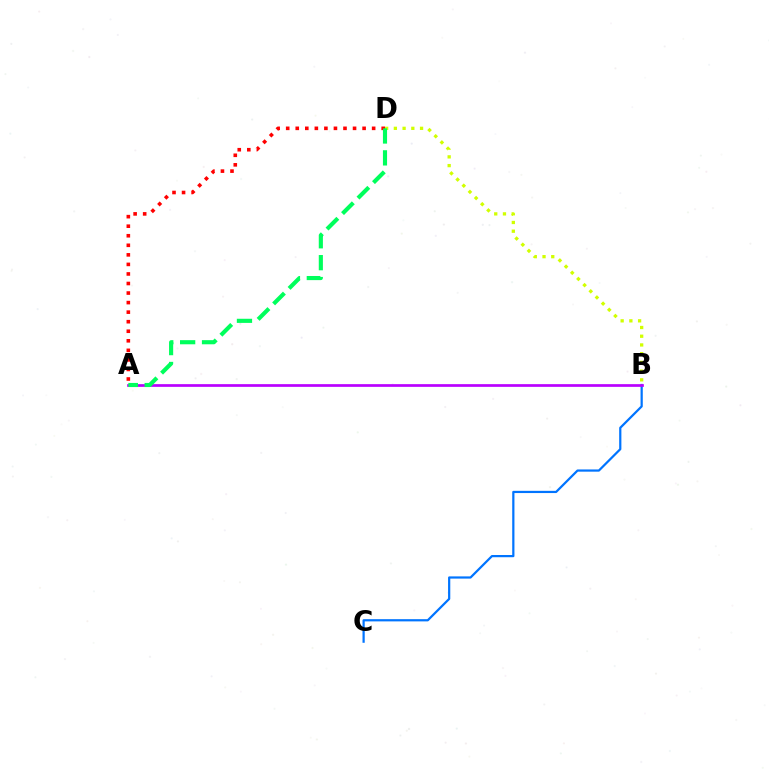{('A', 'D'): [{'color': '#ff0000', 'line_style': 'dotted', 'thickness': 2.59}, {'color': '#00ff5c', 'line_style': 'dashed', 'thickness': 2.97}], ('B', 'C'): [{'color': '#0074ff', 'line_style': 'solid', 'thickness': 1.6}], ('B', 'D'): [{'color': '#d1ff00', 'line_style': 'dotted', 'thickness': 2.37}], ('A', 'B'): [{'color': '#b900ff', 'line_style': 'solid', 'thickness': 1.95}]}